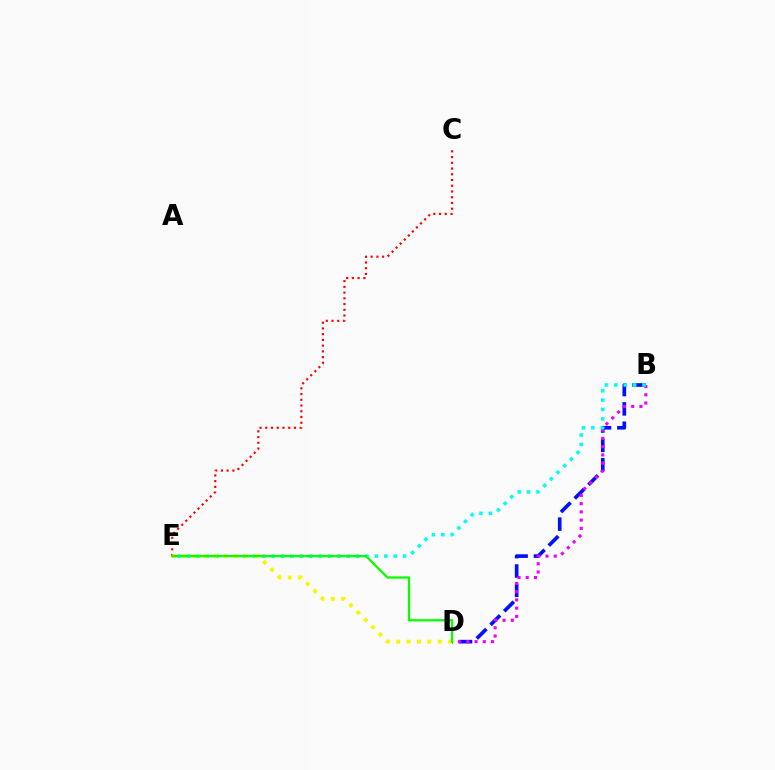{('C', 'E'): [{'color': '#ff0000', 'line_style': 'dotted', 'thickness': 1.56}], ('B', 'D'): [{'color': '#0010ff', 'line_style': 'dashed', 'thickness': 2.63}, {'color': '#ee00ff', 'line_style': 'dotted', 'thickness': 2.24}], ('B', 'E'): [{'color': '#00fff6', 'line_style': 'dotted', 'thickness': 2.55}], ('D', 'E'): [{'color': '#fcf500', 'line_style': 'dotted', 'thickness': 2.82}, {'color': '#08ff00', 'line_style': 'solid', 'thickness': 1.63}]}